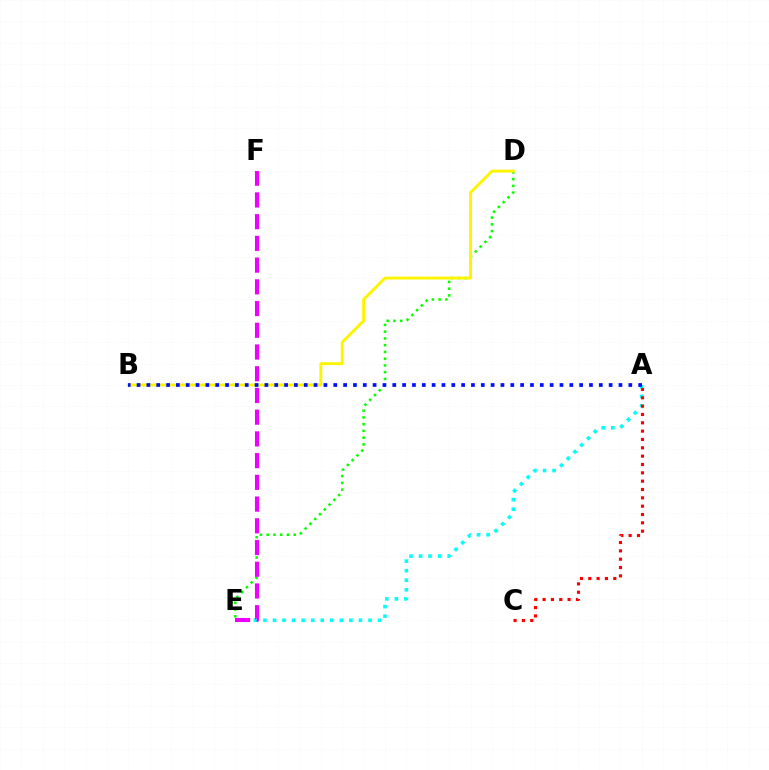{('D', 'E'): [{'color': '#08ff00', 'line_style': 'dotted', 'thickness': 1.84}], ('A', 'E'): [{'color': '#00fff6', 'line_style': 'dotted', 'thickness': 2.6}], ('A', 'C'): [{'color': '#ff0000', 'line_style': 'dotted', 'thickness': 2.26}], ('E', 'F'): [{'color': '#ee00ff', 'line_style': 'dashed', 'thickness': 2.95}], ('B', 'D'): [{'color': '#fcf500', 'line_style': 'solid', 'thickness': 2.09}], ('A', 'B'): [{'color': '#0010ff', 'line_style': 'dotted', 'thickness': 2.67}]}